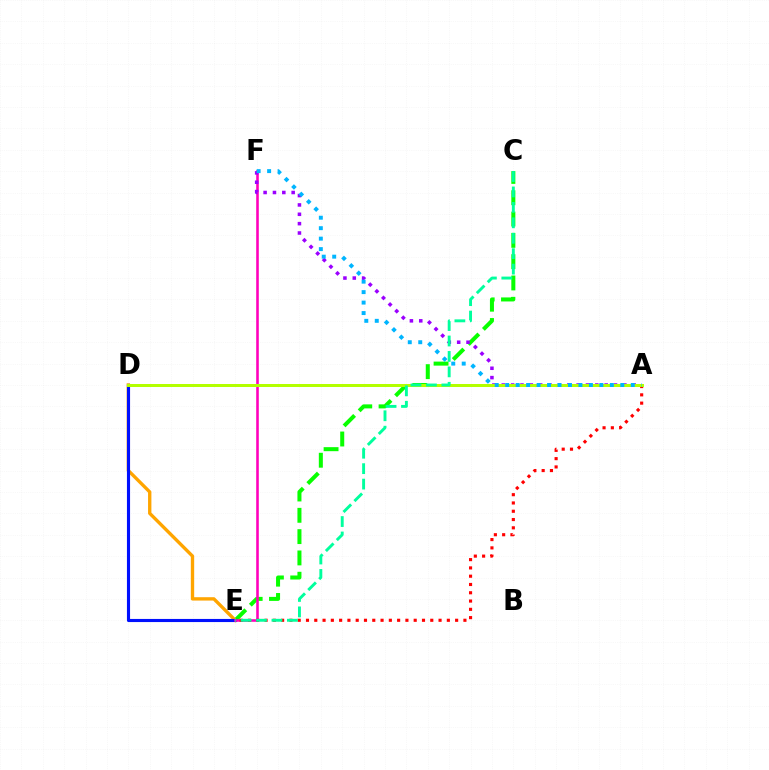{('C', 'E'): [{'color': '#08ff00', 'line_style': 'dashed', 'thickness': 2.89}, {'color': '#00ff9d', 'line_style': 'dashed', 'thickness': 2.1}], ('D', 'E'): [{'color': '#ffa500', 'line_style': 'solid', 'thickness': 2.41}, {'color': '#0010ff', 'line_style': 'solid', 'thickness': 2.24}], ('E', 'F'): [{'color': '#ff00bd', 'line_style': 'solid', 'thickness': 1.86}], ('A', 'F'): [{'color': '#9b00ff', 'line_style': 'dotted', 'thickness': 2.54}, {'color': '#00b5ff', 'line_style': 'dotted', 'thickness': 2.84}], ('A', 'E'): [{'color': '#ff0000', 'line_style': 'dotted', 'thickness': 2.25}], ('A', 'D'): [{'color': '#b3ff00', 'line_style': 'solid', 'thickness': 2.16}]}